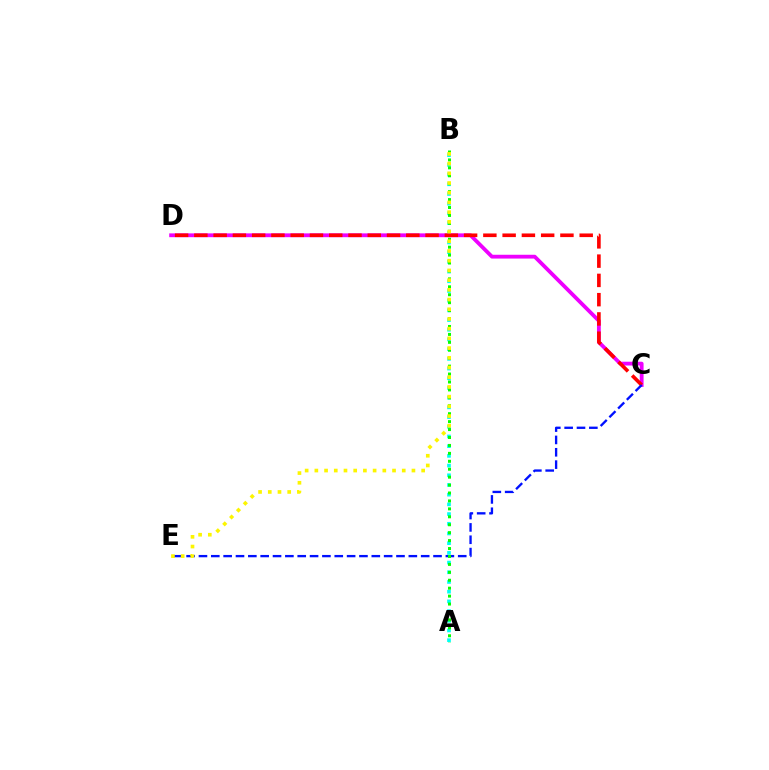{('A', 'B'): [{'color': '#00fff6', 'line_style': 'dotted', 'thickness': 2.64}, {'color': '#08ff00', 'line_style': 'dotted', 'thickness': 2.15}], ('C', 'D'): [{'color': '#ee00ff', 'line_style': 'solid', 'thickness': 2.74}, {'color': '#ff0000', 'line_style': 'dashed', 'thickness': 2.62}], ('C', 'E'): [{'color': '#0010ff', 'line_style': 'dashed', 'thickness': 1.68}], ('B', 'E'): [{'color': '#fcf500', 'line_style': 'dotted', 'thickness': 2.64}]}